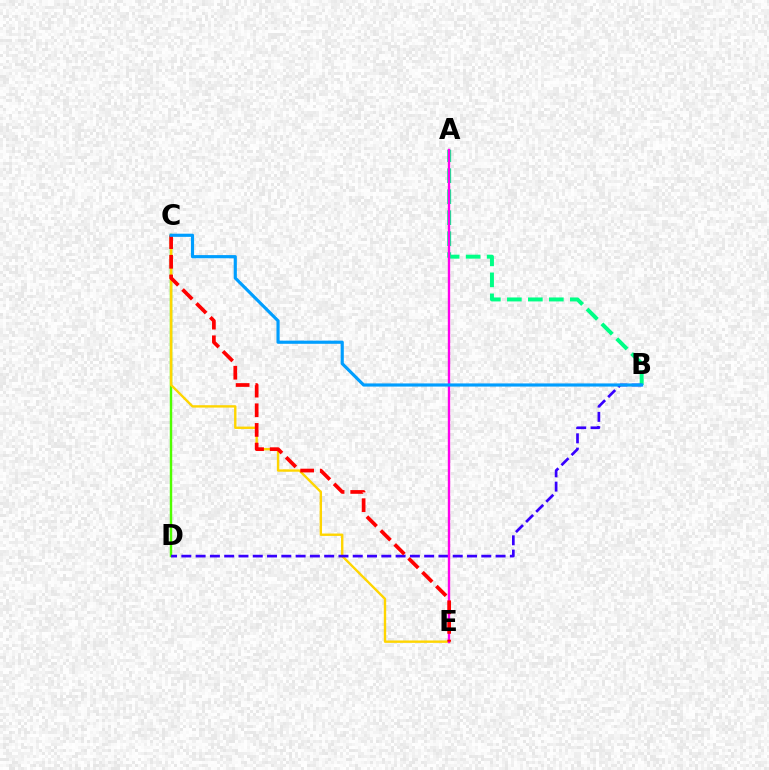{('C', 'D'): [{'color': '#4fff00', 'line_style': 'solid', 'thickness': 1.75}], ('C', 'E'): [{'color': '#ffd500', 'line_style': 'solid', 'thickness': 1.72}, {'color': '#ff0000', 'line_style': 'dashed', 'thickness': 2.67}], ('A', 'B'): [{'color': '#00ff86', 'line_style': 'dashed', 'thickness': 2.85}], ('B', 'D'): [{'color': '#3700ff', 'line_style': 'dashed', 'thickness': 1.94}], ('A', 'E'): [{'color': '#ff00ed', 'line_style': 'solid', 'thickness': 1.71}], ('B', 'C'): [{'color': '#009eff', 'line_style': 'solid', 'thickness': 2.27}]}